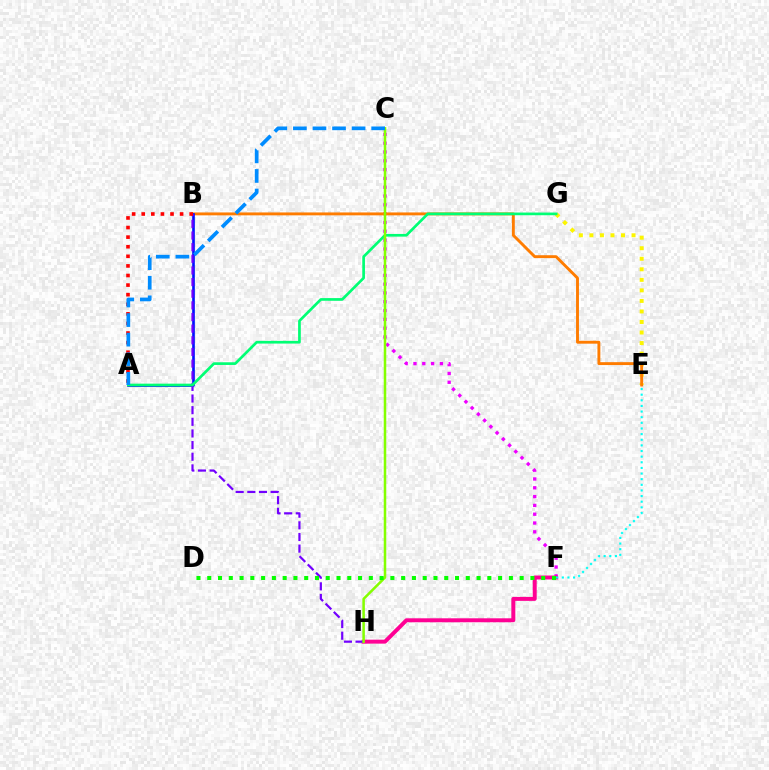{('E', 'G'): [{'color': '#fcf500', 'line_style': 'dotted', 'thickness': 2.86}], ('C', 'F'): [{'color': '#ee00ff', 'line_style': 'dotted', 'thickness': 2.39}], ('B', 'E'): [{'color': '#ff7c00', 'line_style': 'solid', 'thickness': 2.09}], ('F', 'H'): [{'color': '#ff0094', 'line_style': 'solid', 'thickness': 2.85}], ('A', 'B'): [{'color': '#0010ff', 'line_style': 'solid', 'thickness': 1.9}, {'color': '#ff0000', 'line_style': 'dotted', 'thickness': 2.61}], ('B', 'H'): [{'color': '#7200ff', 'line_style': 'dashed', 'thickness': 1.58}], ('A', 'G'): [{'color': '#00ff74', 'line_style': 'solid', 'thickness': 1.94}], ('E', 'F'): [{'color': '#00fff6', 'line_style': 'dotted', 'thickness': 1.53}], ('C', 'H'): [{'color': '#84ff00', 'line_style': 'solid', 'thickness': 1.82}], ('D', 'F'): [{'color': '#08ff00', 'line_style': 'dotted', 'thickness': 2.93}], ('A', 'C'): [{'color': '#008cff', 'line_style': 'dashed', 'thickness': 2.66}]}